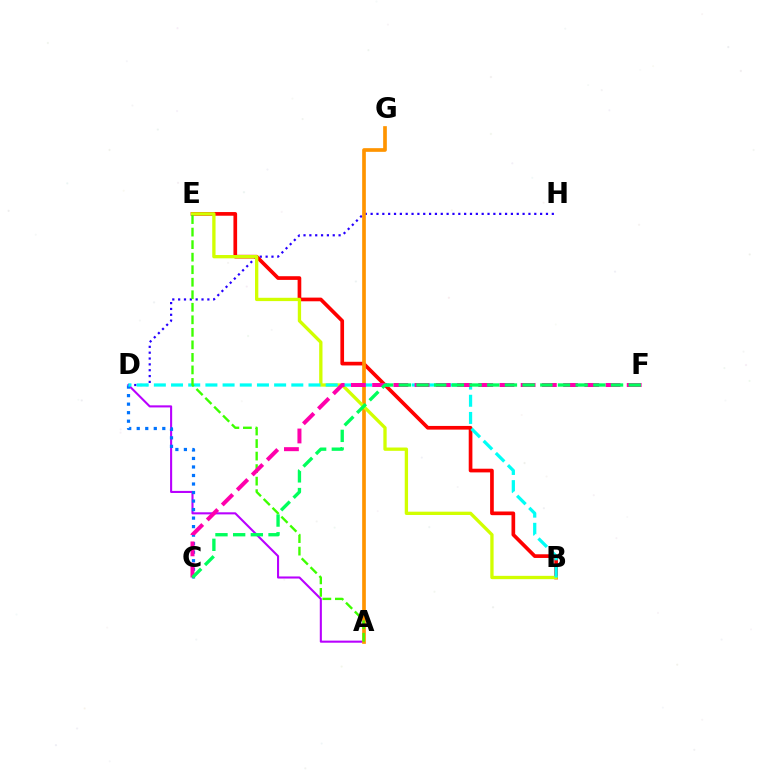{('A', 'D'): [{'color': '#b900ff', 'line_style': 'solid', 'thickness': 1.5}], ('D', 'H'): [{'color': '#2500ff', 'line_style': 'dotted', 'thickness': 1.59}], ('C', 'D'): [{'color': '#0074ff', 'line_style': 'dotted', 'thickness': 2.32}], ('B', 'E'): [{'color': '#ff0000', 'line_style': 'solid', 'thickness': 2.65}, {'color': '#d1ff00', 'line_style': 'solid', 'thickness': 2.39}], ('A', 'G'): [{'color': '#ff9400', 'line_style': 'solid', 'thickness': 2.65}], ('B', 'D'): [{'color': '#00fff6', 'line_style': 'dashed', 'thickness': 2.33}], ('A', 'E'): [{'color': '#3dff00', 'line_style': 'dashed', 'thickness': 1.7}], ('C', 'F'): [{'color': '#ff00ac', 'line_style': 'dashed', 'thickness': 2.88}, {'color': '#00ff5c', 'line_style': 'dashed', 'thickness': 2.4}]}